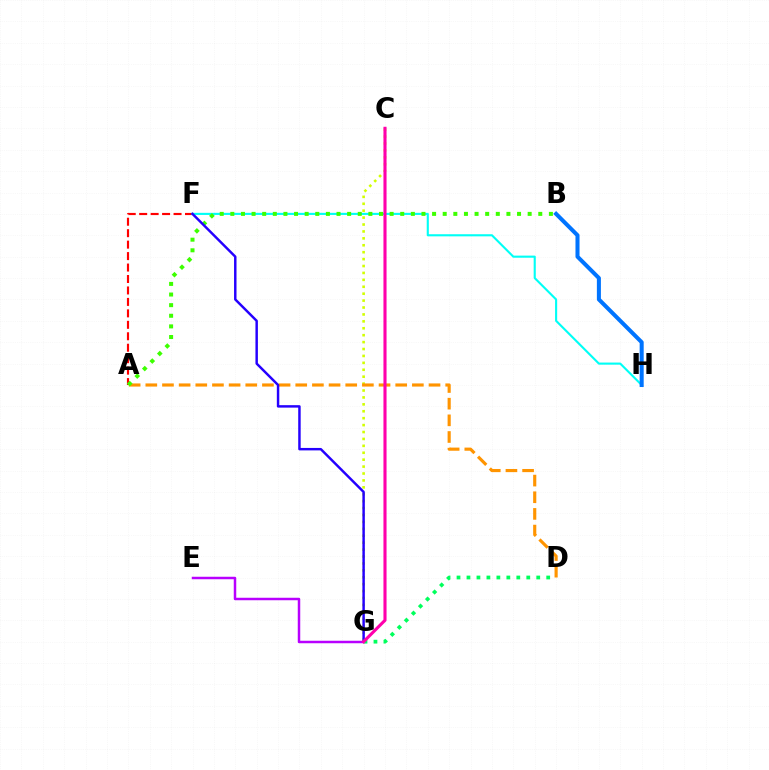{('A', 'F'): [{'color': '#ff0000', 'line_style': 'dashed', 'thickness': 1.56}], ('F', 'H'): [{'color': '#00fff6', 'line_style': 'solid', 'thickness': 1.52}], ('C', 'G'): [{'color': '#d1ff00', 'line_style': 'dotted', 'thickness': 1.88}, {'color': '#ff00ac', 'line_style': 'solid', 'thickness': 2.24}], ('A', 'D'): [{'color': '#ff9400', 'line_style': 'dashed', 'thickness': 2.26}], ('A', 'B'): [{'color': '#3dff00', 'line_style': 'dotted', 'thickness': 2.89}], ('F', 'G'): [{'color': '#2500ff', 'line_style': 'solid', 'thickness': 1.77}], ('E', 'G'): [{'color': '#b900ff', 'line_style': 'solid', 'thickness': 1.79}], ('D', 'G'): [{'color': '#00ff5c', 'line_style': 'dotted', 'thickness': 2.71}], ('B', 'H'): [{'color': '#0074ff', 'line_style': 'solid', 'thickness': 2.91}]}